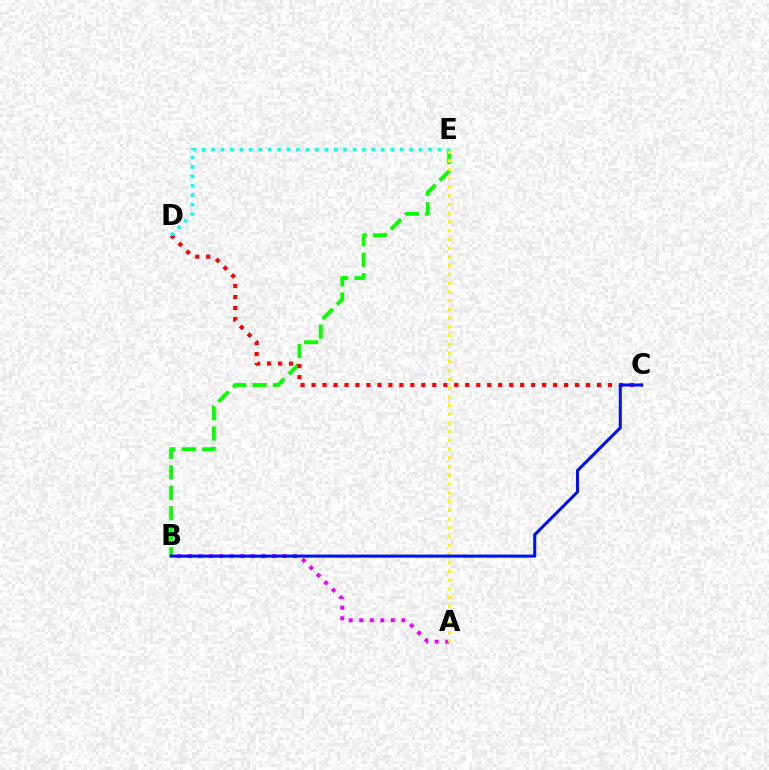{('B', 'E'): [{'color': '#08ff00', 'line_style': 'dashed', 'thickness': 2.77}], ('A', 'B'): [{'color': '#ee00ff', 'line_style': 'dotted', 'thickness': 2.86}], ('A', 'E'): [{'color': '#fcf500', 'line_style': 'dotted', 'thickness': 2.37}], ('C', 'D'): [{'color': '#ff0000', 'line_style': 'dotted', 'thickness': 2.98}], ('B', 'C'): [{'color': '#0010ff', 'line_style': 'solid', 'thickness': 2.2}], ('D', 'E'): [{'color': '#00fff6', 'line_style': 'dotted', 'thickness': 2.56}]}